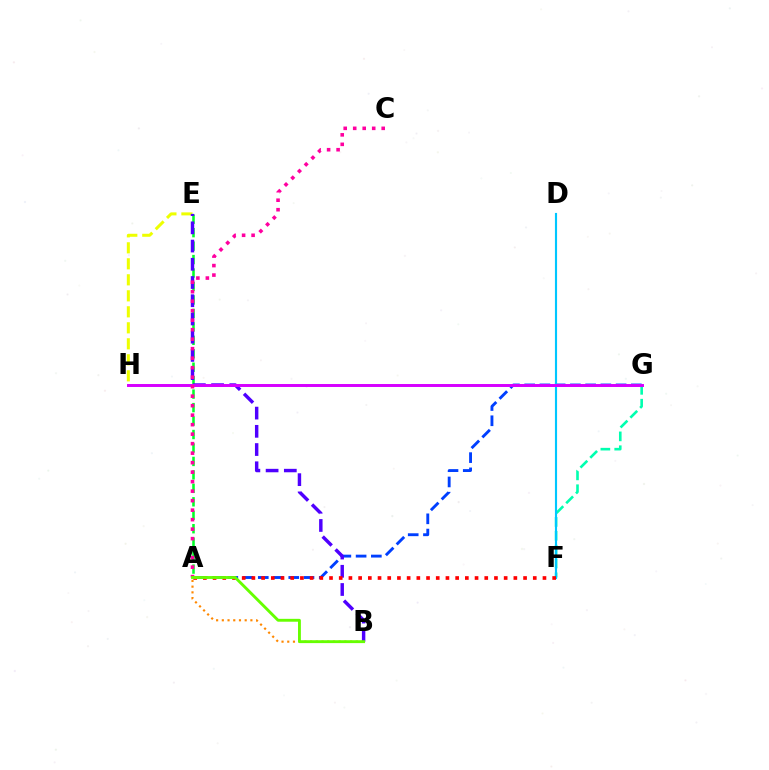{('E', 'H'): [{'color': '#eeff00', 'line_style': 'dashed', 'thickness': 2.17}], ('A', 'G'): [{'color': '#003fff', 'line_style': 'dashed', 'thickness': 2.07}], ('F', 'G'): [{'color': '#00ffaf', 'line_style': 'dashed', 'thickness': 1.88}], ('A', 'B'): [{'color': '#ff8800', 'line_style': 'dotted', 'thickness': 1.55}, {'color': '#66ff00', 'line_style': 'solid', 'thickness': 2.07}], ('A', 'E'): [{'color': '#00ff27', 'line_style': 'dashed', 'thickness': 1.83}], ('B', 'E'): [{'color': '#4f00ff', 'line_style': 'dashed', 'thickness': 2.48}], ('D', 'F'): [{'color': '#00c7ff', 'line_style': 'solid', 'thickness': 1.54}], ('A', 'F'): [{'color': '#ff0000', 'line_style': 'dotted', 'thickness': 2.64}], ('G', 'H'): [{'color': '#d600ff', 'line_style': 'solid', 'thickness': 2.13}], ('A', 'C'): [{'color': '#ff00a0', 'line_style': 'dotted', 'thickness': 2.58}]}